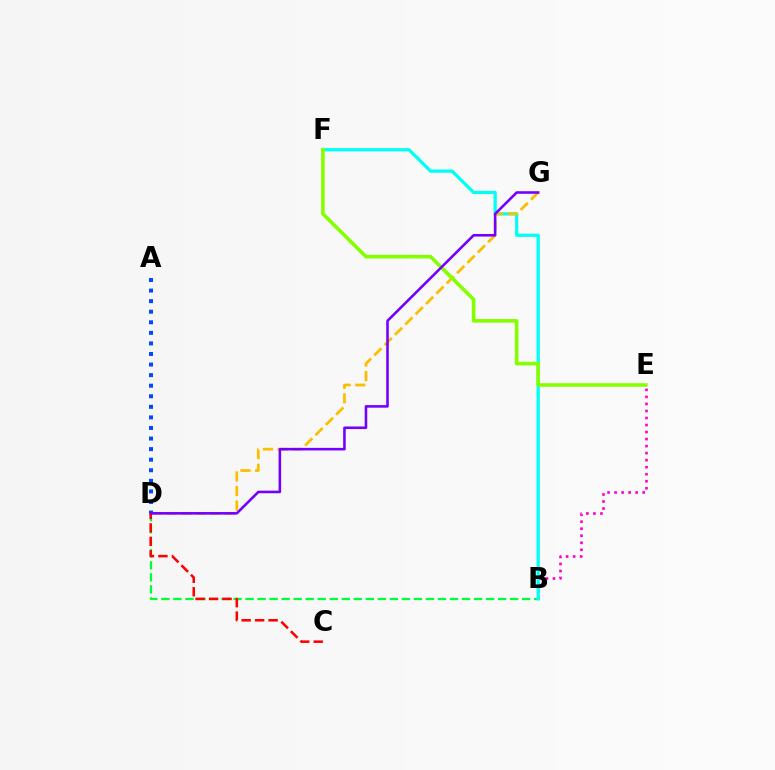{('B', 'D'): [{'color': '#00ff39', 'line_style': 'dashed', 'thickness': 1.63}], ('B', 'E'): [{'color': '#ff00cf', 'line_style': 'dotted', 'thickness': 1.91}], ('B', 'F'): [{'color': '#00fff6', 'line_style': 'solid', 'thickness': 2.33}], ('A', 'D'): [{'color': '#004bff', 'line_style': 'dotted', 'thickness': 2.87}], ('D', 'G'): [{'color': '#ffbd00', 'line_style': 'dashed', 'thickness': 1.98}, {'color': '#7200ff', 'line_style': 'solid', 'thickness': 1.86}], ('E', 'F'): [{'color': '#84ff00', 'line_style': 'solid', 'thickness': 2.59}], ('C', 'D'): [{'color': '#ff0000', 'line_style': 'dashed', 'thickness': 1.83}]}